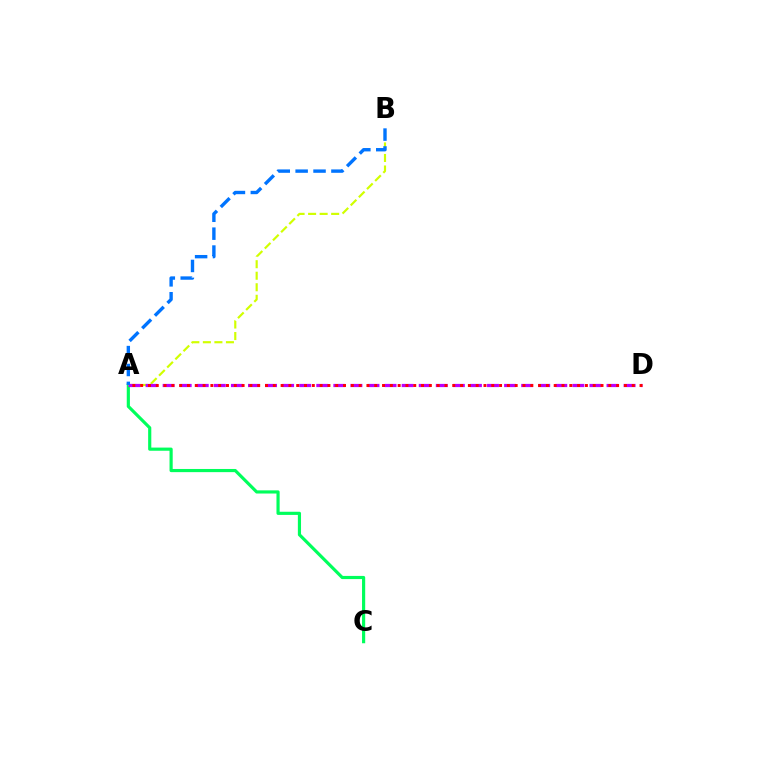{('A', 'C'): [{'color': '#00ff5c', 'line_style': 'solid', 'thickness': 2.28}], ('A', 'B'): [{'color': '#d1ff00', 'line_style': 'dashed', 'thickness': 1.57}, {'color': '#0074ff', 'line_style': 'dashed', 'thickness': 2.43}], ('A', 'D'): [{'color': '#b900ff', 'line_style': 'dashed', 'thickness': 2.32}, {'color': '#ff0000', 'line_style': 'dotted', 'thickness': 2.12}]}